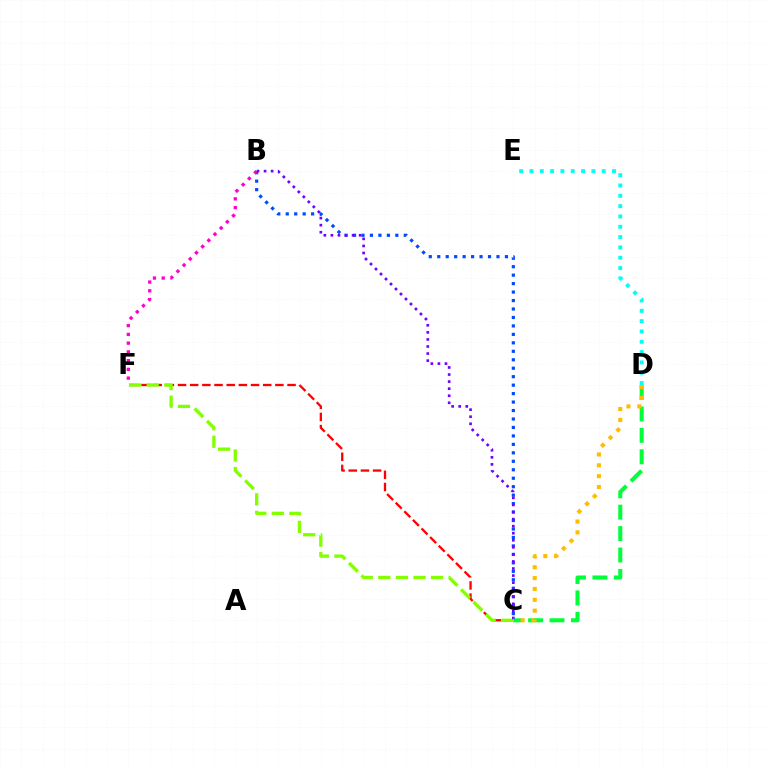{('B', 'C'): [{'color': '#004bff', 'line_style': 'dotted', 'thickness': 2.3}, {'color': '#7200ff', 'line_style': 'dotted', 'thickness': 1.92}], ('C', 'F'): [{'color': '#ff0000', 'line_style': 'dashed', 'thickness': 1.65}, {'color': '#84ff00', 'line_style': 'dashed', 'thickness': 2.39}], ('B', 'F'): [{'color': '#ff00cf', 'line_style': 'dotted', 'thickness': 2.38}], ('C', 'D'): [{'color': '#00ff39', 'line_style': 'dashed', 'thickness': 2.91}, {'color': '#ffbd00', 'line_style': 'dotted', 'thickness': 2.95}], ('D', 'E'): [{'color': '#00fff6', 'line_style': 'dotted', 'thickness': 2.8}]}